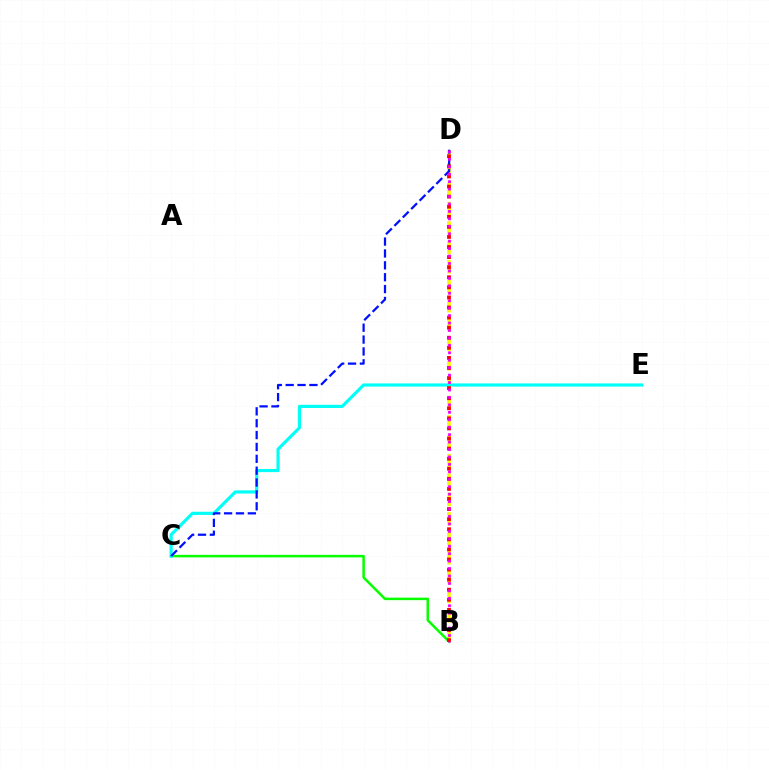{('B', 'D'): [{'color': '#fcf500', 'line_style': 'dashed', 'thickness': 2.63}, {'color': '#ff0000', 'line_style': 'dotted', 'thickness': 2.74}, {'color': '#ee00ff', 'line_style': 'dotted', 'thickness': 2.02}], ('B', 'C'): [{'color': '#08ff00', 'line_style': 'solid', 'thickness': 1.81}], ('C', 'E'): [{'color': '#00fff6', 'line_style': 'solid', 'thickness': 2.27}], ('C', 'D'): [{'color': '#0010ff', 'line_style': 'dashed', 'thickness': 1.61}]}